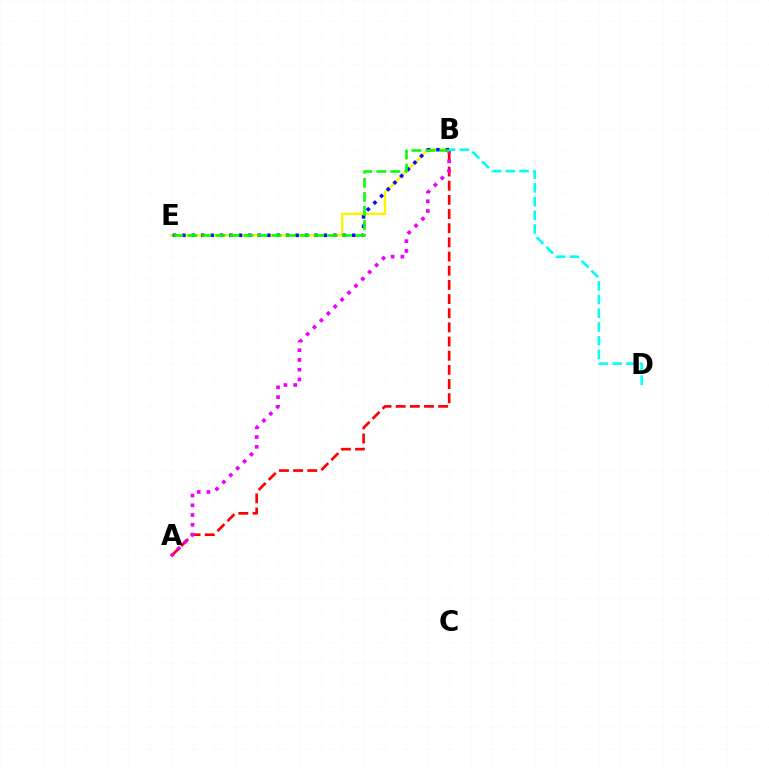{('B', 'E'): [{'color': '#fcf500', 'line_style': 'solid', 'thickness': 1.72}, {'color': '#0010ff', 'line_style': 'dotted', 'thickness': 2.56}, {'color': '#08ff00', 'line_style': 'dashed', 'thickness': 1.91}], ('A', 'B'): [{'color': '#ff0000', 'line_style': 'dashed', 'thickness': 1.92}, {'color': '#ee00ff', 'line_style': 'dotted', 'thickness': 2.65}], ('B', 'D'): [{'color': '#00fff6', 'line_style': 'dashed', 'thickness': 1.86}]}